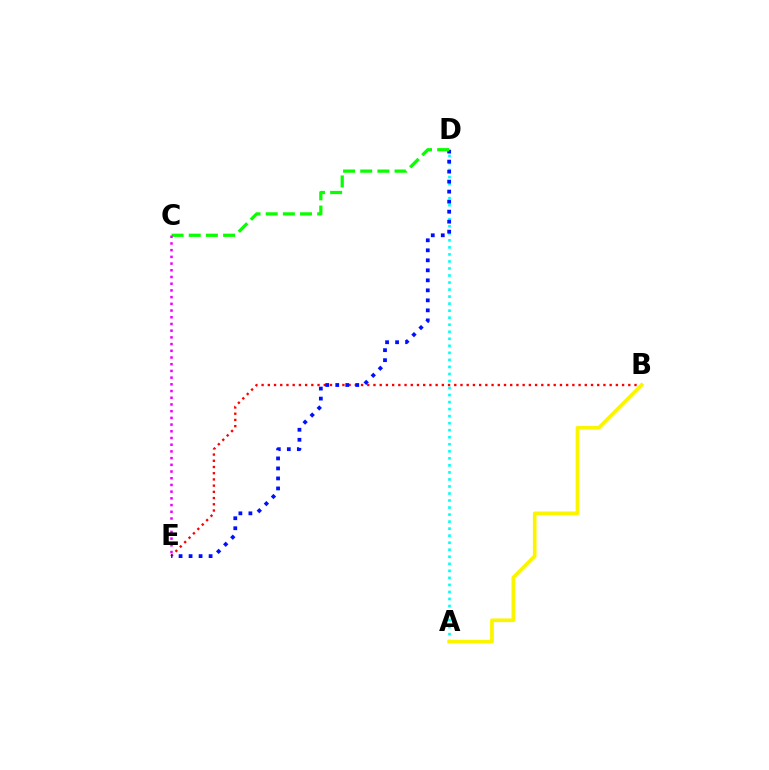{('A', 'D'): [{'color': '#00fff6', 'line_style': 'dotted', 'thickness': 1.91}], ('B', 'E'): [{'color': '#ff0000', 'line_style': 'dotted', 'thickness': 1.69}], ('A', 'B'): [{'color': '#fcf500', 'line_style': 'solid', 'thickness': 2.67}], ('D', 'E'): [{'color': '#0010ff', 'line_style': 'dotted', 'thickness': 2.72}], ('C', 'D'): [{'color': '#08ff00', 'line_style': 'dashed', 'thickness': 2.33}], ('C', 'E'): [{'color': '#ee00ff', 'line_style': 'dotted', 'thickness': 1.82}]}